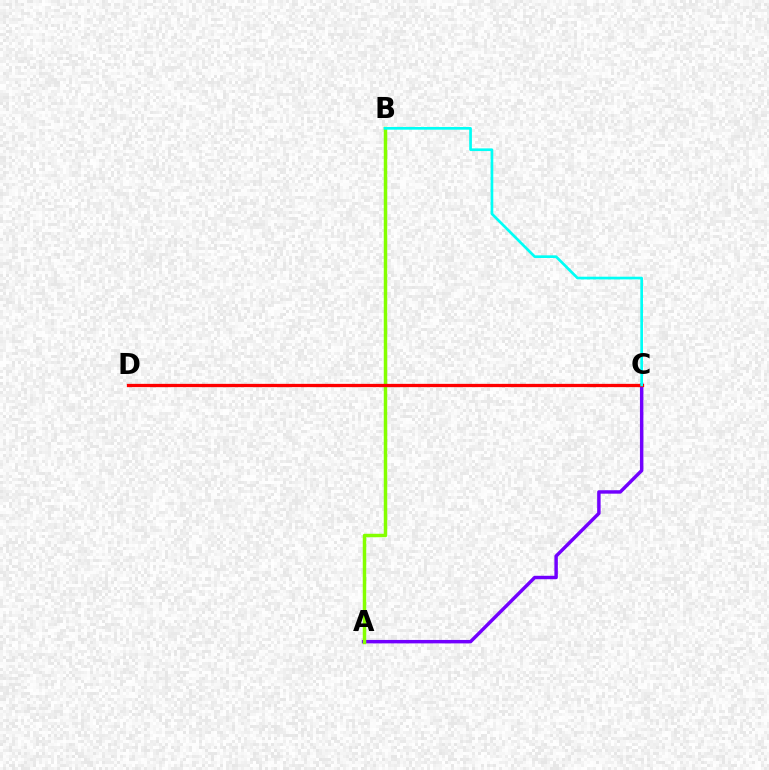{('A', 'C'): [{'color': '#7200ff', 'line_style': 'solid', 'thickness': 2.48}], ('A', 'B'): [{'color': '#84ff00', 'line_style': 'solid', 'thickness': 2.49}], ('C', 'D'): [{'color': '#ff0000', 'line_style': 'solid', 'thickness': 2.36}], ('B', 'C'): [{'color': '#00fff6', 'line_style': 'solid', 'thickness': 1.93}]}